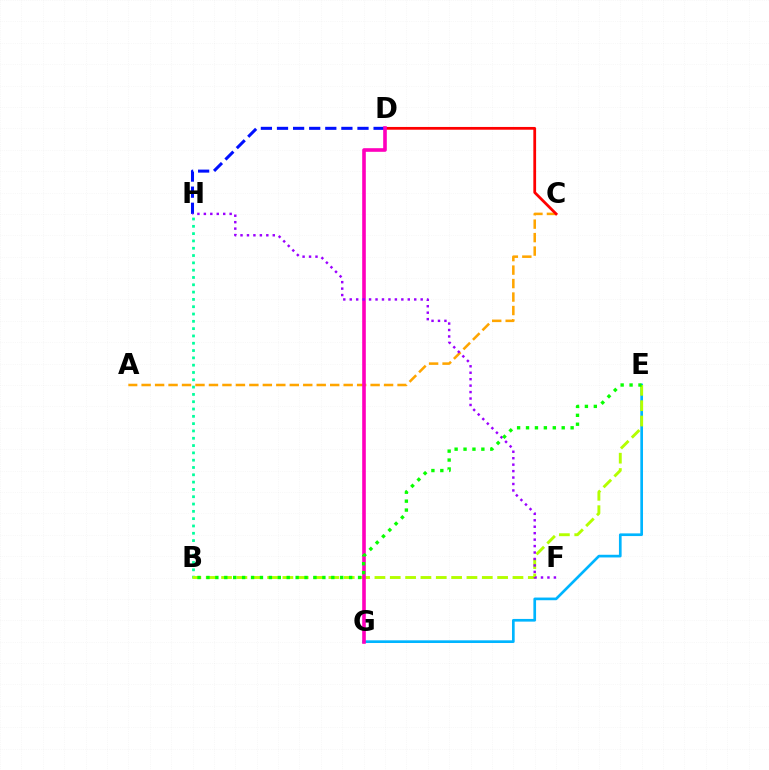{('B', 'H'): [{'color': '#00ff9d', 'line_style': 'dotted', 'thickness': 1.99}], ('A', 'C'): [{'color': '#ffa500', 'line_style': 'dashed', 'thickness': 1.83}], ('C', 'D'): [{'color': '#ff0000', 'line_style': 'solid', 'thickness': 1.99}], ('D', 'H'): [{'color': '#0010ff', 'line_style': 'dashed', 'thickness': 2.19}], ('E', 'G'): [{'color': '#00b5ff', 'line_style': 'solid', 'thickness': 1.93}], ('B', 'E'): [{'color': '#b3ff00', 'line_style': 'dashed', 'thickness': 2.08}, {'color': '#08ff00', 'line_style': 'dotted', 'thickness': 2.42}], ('D', 'G'): [{'color': '#ff00bd', 'line_style': 'solid', 'thickness': 2.61}], ('F', 'H'): [{'color': '#9b00ff', 'line_style': 'dotted', 'thickness': 1.75}]}